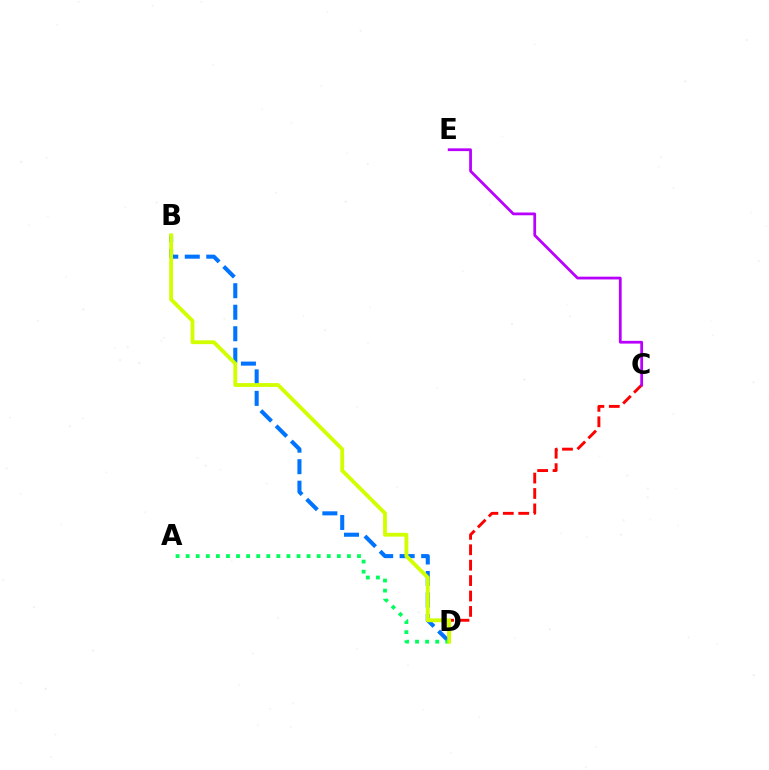{('B', 'D'): [{'color': '#0074ff', 'line_style': 'dashed', 'thickness': 2.92}, {'color': '#d1ff00', 'line_style': 'solid', 'thickness': 2.75}], ('C', 'D'): [{'color': '#ff0000', 'line_style': 'dashed', 'thickness': 2.09}], ('A', 'D'): [{'color': '#00ff5c', 'line_style': 'dotted', 'thickness': 2.74}], ('C', 'E'): [{'color': '#b900ff', 'line_style': 'solid', 'thickness': 1.99}]}